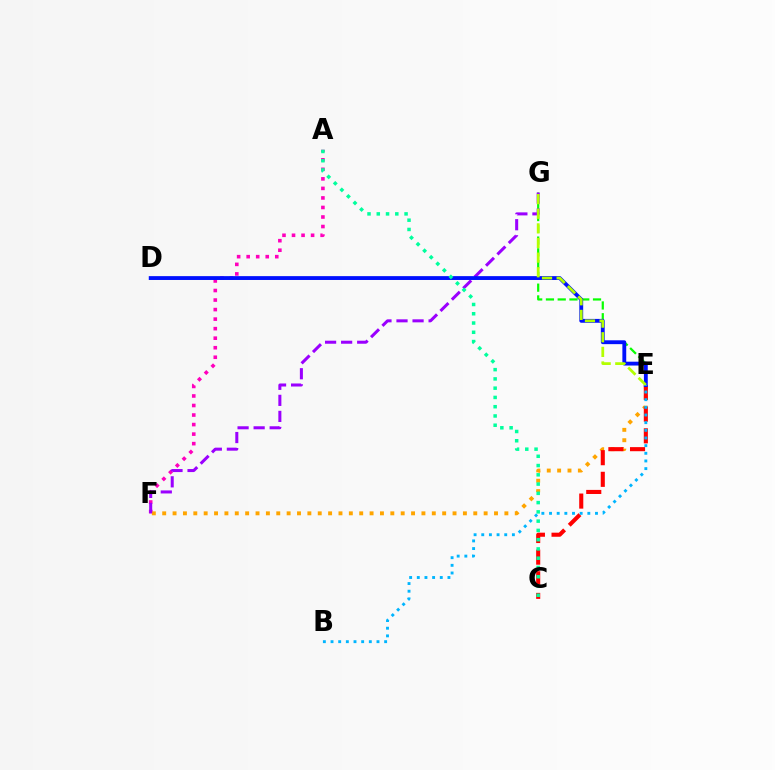{('E', 'G'): [{'color': '#08ff00', 'line_style': 'dashed', 'thickness': 1.6}, {'color': '#b3ff00', 'line_style': 'dashed', 'thickness': 1.99}], ('A', 'F'): [{'color': '#ff00bd', 'line_style': 'dotted', 'thickness': 2.59}], ('E', 'F'): [{'color': '#ffa500', 'line_style': 'dotted', 'thickness': 2.82}], ('F', 'G'): [{'color': '#9b00ff', 'line_style': 'dashed', 'thickness': 2.18}], ('C', 'E'): [{'color': '#ff0000', 'line_style': 'dashed', 'thickness': 2.94}], ('D', 'E'): [{'color': '#0010ff', 'line_style': 'solid', 'thickness': 2.77}], ('A', 'C'): [{'color': '#00ff9d', 'line_style': 'dotted', 'thickness': 2.52}], ('B', 'E'): [{'color': '#00b5ff', 'line_style': 'dotted', 'thickness': 2.08}]}